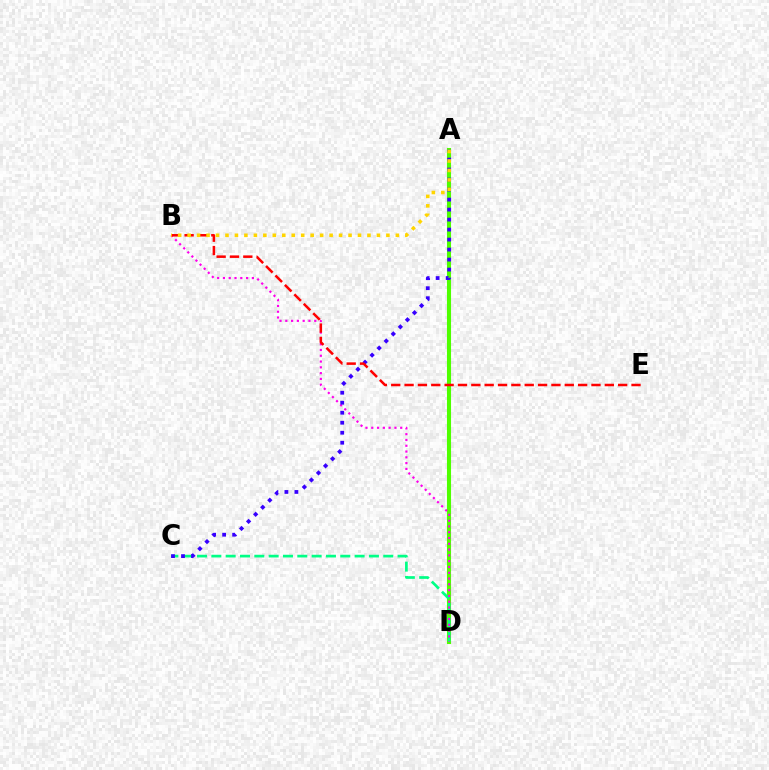{('A', 'D'): [{'color': '#009eff', 'line_style': 'solid', 'thickness': 2.63}, {'color': '#4fff00', 'line_style': 'solid', 'thickness': 2.94}], ('C', 'D'): [{'color': '#00ff86', 'line_style': 'dashed', 'thickness': 1.95}], ('B', 'D'): [{'color': '#ff00ed', 'line_style': 'dotted', 'thickness': 1.57}], ('A', 'C'): [{'color': '#3700ff', 'line_style': 'dotted', 'thickness': 2.72}], ('B', 'E'): [{'color': '#ff0000', 'line_style': 'dashed', 'thickness': 1.81}], ('A', 'B'): [{'color': '#ffd500', 'line_style': 'dotted', 'thickness': 2.57}]}